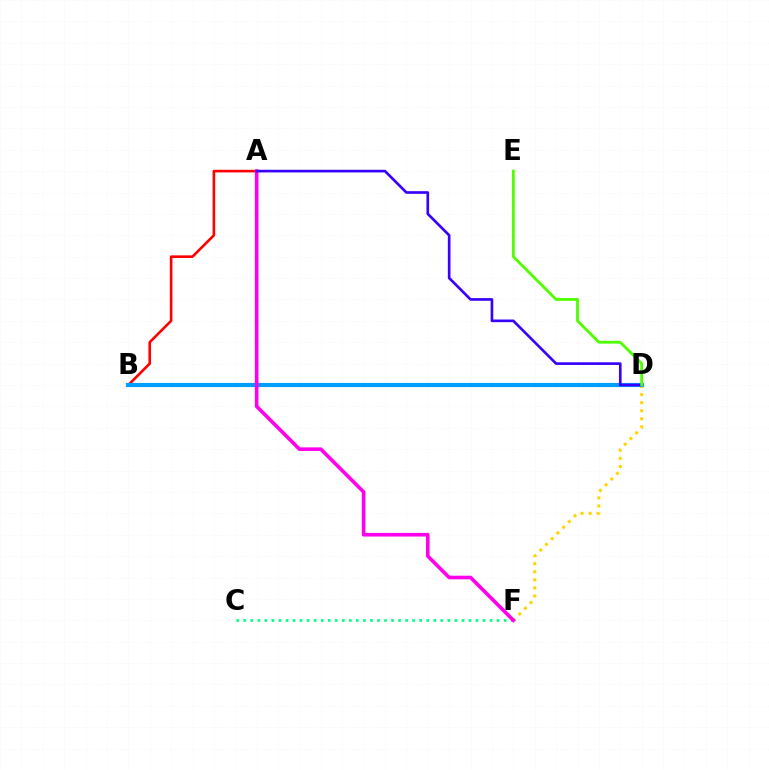{('A', 'B'): [{'color': '#ff0000', 'line_style': 'solid', 'thickness': 1.89}], ('C', 'F'): [{'color': '#00ff86', 'line_style': 'dotted', 'thickness': 1.91}], ('D', 'F'): [{'color': '#ffd500', 'line_style': 'dotted', 'thickness': 2.19}], ('B', 'D'): [{'color': '#009eff', 'line_style': 'solid', 'thickness': 2.96}], ('A', 'F'): [{'color': '#ff00ed', 'line_style': 'solid', 'thickness': 2.6}], ('A', 'D'): [{'color': '#3700ff', 'line_style': 'solid', 'thickness': 1.91}], ('D', 'E'): [{'color': '#4fff00', 'line_style': 'solid', 'thickness': 2.03}]}